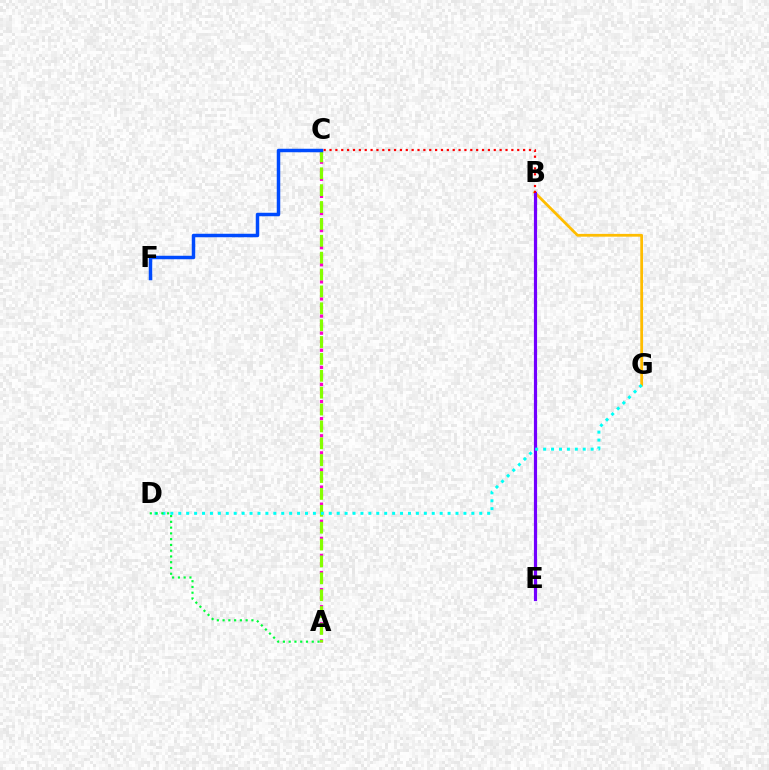{('A', 'C'): [{'color': '#ff00cf', 'line_style': 'dotted', 'thickness': 2.32}, {'color': '#84ff00', 'line_style': 'dashed', 'thickness': 2.29}], ('B', 'G'): [{'color': '#ffbd00', 'line_style': 'solid', 'thickness': 2.0}], ('B', 'E'): [{'color': '#7200ff', 'line_style': 'solid', 'thickness': 2.29}], ('B', 'C'): [{'color': '#ff0000', 'line_style': 'dotted', 'thickness': 1.59}], ('C', 'F'): [{'color': '#004bff', 'line_style': 'solid', 'thickness': 2.5}], ('D', 'G'): [{'color': '#00fff6', 'line_style': 'dotted', 'thickness': 2.15}], ('A', 'D'): [{'color': '#00ff39', 'line_style': 'dotted', 'thickness': 1.57}]}